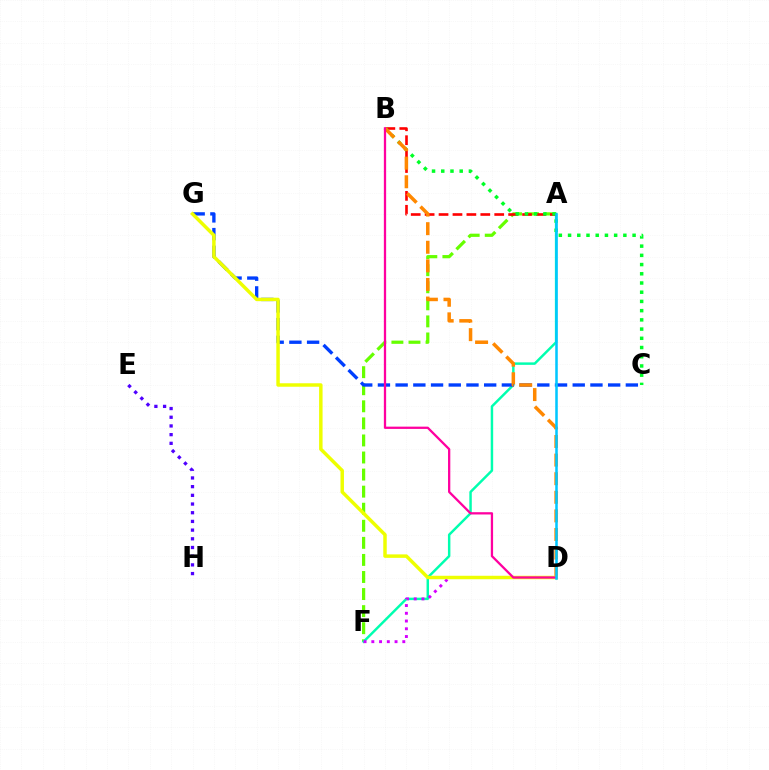{('A', 'F'): [{'color': '#66ff00', 'line_style': 'dashed', 'thickness': 2.32}, {'color': '#00ffaf', 'line_style': 'solid', 'thickness': 1.77}], ('E', 'H'): [{'color': '#4f00ff', 'line_style': 'dotted', 'thickness': 2.36}], ('D', 'F'): [{'color': '#d600ff', 'line_style': 'dotted', 'thickness': 2.1}], ('A', 'B'): [{'color': '#ff0000', 'line_style': 'dashed', 'thickness': 1.89}], ('C', 'G'): [{'color': '#003fff', 'line_style': 'dashed', 'thickness': 2.41}], ('B', 'C'): [{'color': '#00ff27', 'line_style': 'dotted', 'thickness': 2.5}], ('B', 'D'): [{'color': '#ff8800', 'line_style': 'dashed', 'thickness': 2.53}, {'color': '#ff00a0', 'line_style': 'solid', 'thickness': 1.64}], ('D', 'G'): [{'color': '#eeff00', 'line_style': 'solid', 'thickness': 2.5}], ('A', 'D'): [{'color': '#00c7ff', 'line_style': 'solid', 'thickness': 1.83}]}